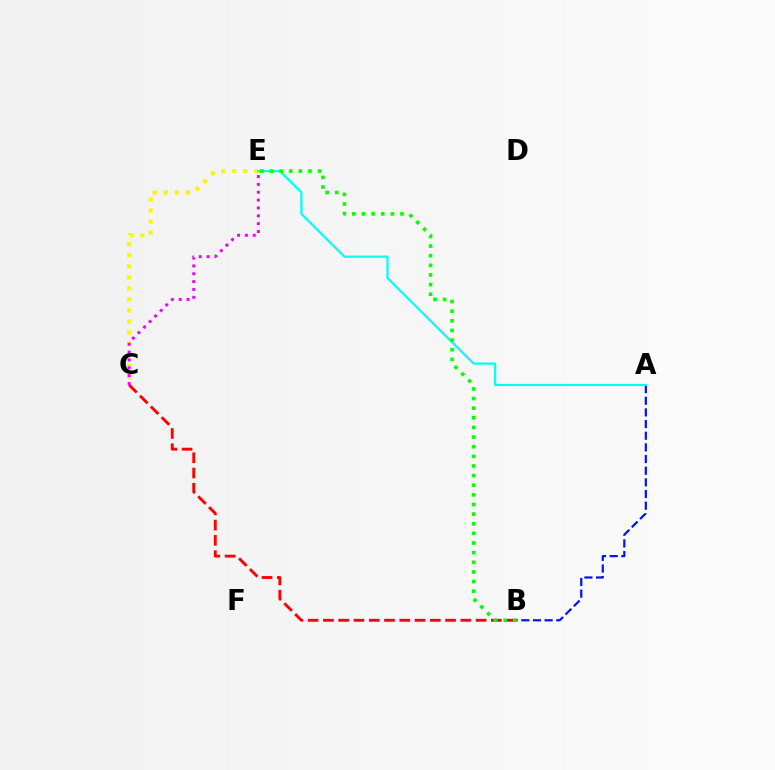{('A', 'B'): [{'color': '#0010ff', 'line_style': 'dashed', 'thickness': 1.58}], ('C', 'E'): [{'color': '#fcf500', 'line_style': 'dotted', 'thickness': 3.0}, {'color': '#ee00ff', 'line_style': 'dotted', 'thickness': 2.13}], ('B', 'C'): [{'color': '#ff0000', 'line_style': 'dashed', 'thickness': 2.07}], ('A', 'E'): [{'color': '#00fff6', 'line_style': 'solid', 'thickness': 1.59}], ('B', 'E'): [{'color': '#08ff00', 'line_style': 'dotted', 'thickness': 2.62}]}